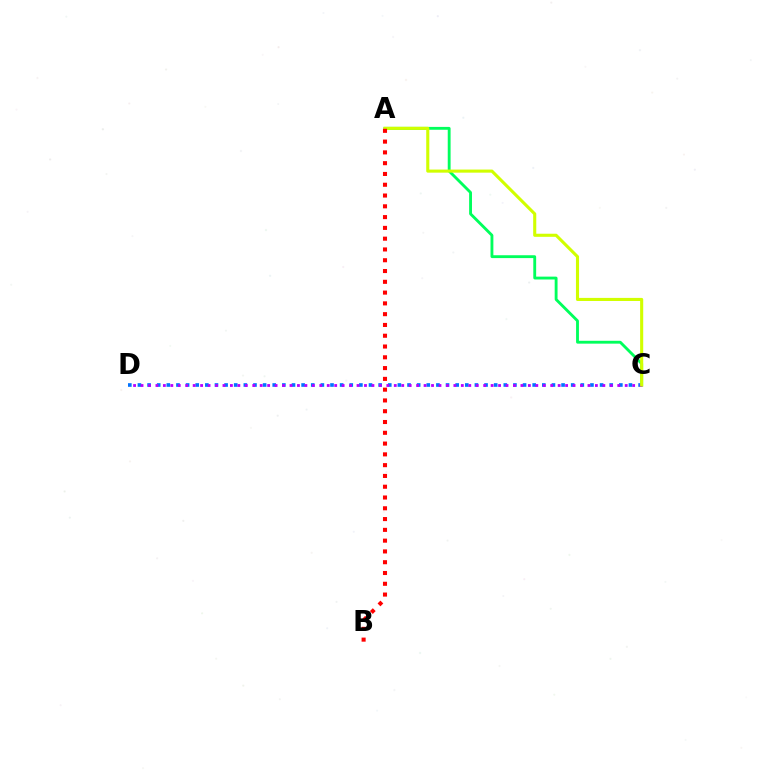{('C', 'D'): [{'color': '#0074ff', 'line_style': 'dotted', 'thickness': 2.62}, {'color': '#b900ff', 'line_style': 'dotted', 'thickness': 2.02}], ('A', 'C'): [{'color': '#00ff5c', 'line_style': 'solid', 'thickness': 2.05}, {'color': '#d1ff00', 'line_style': 'solid', 'thickness': 2.23}], ('A', 'B'): [{'color': '#ff0000', 'line_style': 'dotted', 'thickness': 2.93}]}